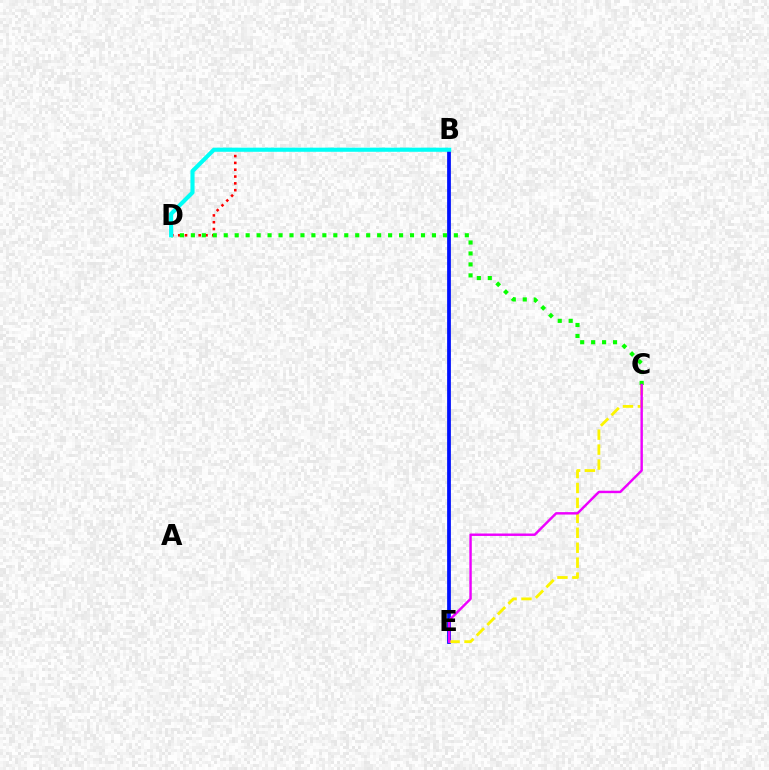{('B', 'D'): [{'color': '#ff0000', 'line_style': 'dotted', 'thickness': 1.85}, {'color': '#00fff6', 'line_style': 'solid', 'thickness': 2.97}], ('B', 'E'): [{'color': '#0010ff', 'line_style': 'solid', 'thickness': 2.71}], ('C', 'E'): [{'color': '#fcf500', 'line_style': 'dashed', 'thickness': 2.03}, {'color': '#ee00ff', 'line_style': 'solid', 'thickness': 1.75}], ('C', 'D'): [{'color': '#08ff00', 'line_style': 'dotted', 'thickness': 2.98}]}